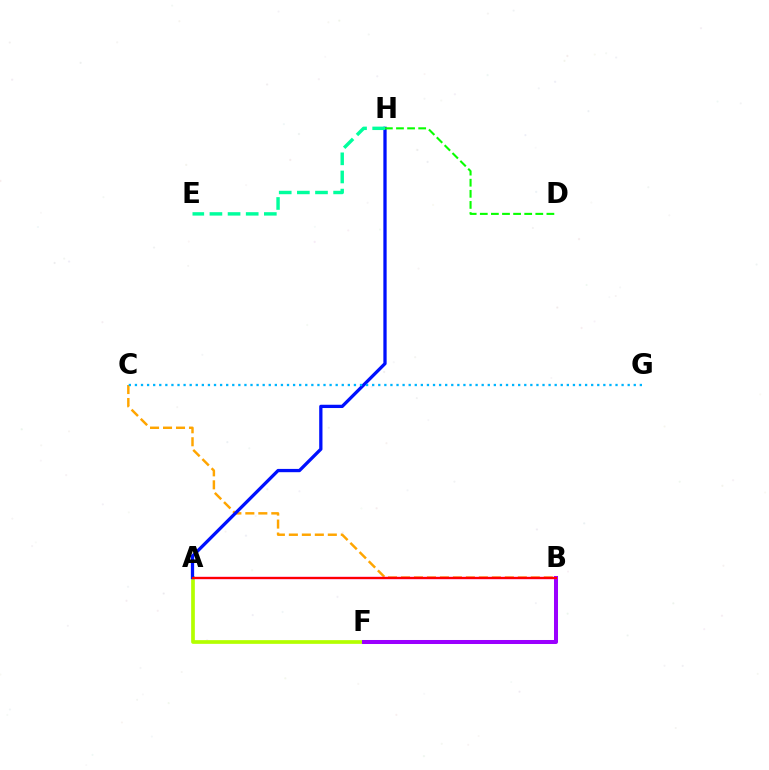{('A', 'F'): [{'color': '#b3ff00', 'line_style': 'solid', 'thickness': 2.67}], ('B', 'C'): [{'color': '#ffa500', 'line_style': 'dashed', 'thickness': 1.76}], ('B', 'F'): [{'color': '#9b00ff', 'line_style': 'solid', 'thickness': 2.89}], ('A', 'B'): [{'color': '#ff00bd', 'line_style': 'solid', 'thickness': 1.7}, {'color': '#ff0000', 'line_style': 'solid', 'thickness': 1.51}], ('A', 'H'): [{'color': '#0010ff', 'line_style': 'solid', 'thickness': 2.36}], ('C', 'G'): [{'color': '#00b5ff', 'line_style': 'dotted', 'thickness': 1.65}], ('D', 'H'): [{'color': '#08ff00', 'line_style': 'dashed', 'thickness': 1.51}], ('E', 'H'): [{'color': '#00ff9d', 'line_style': 'dashed', 'thickness': 2.46}]}